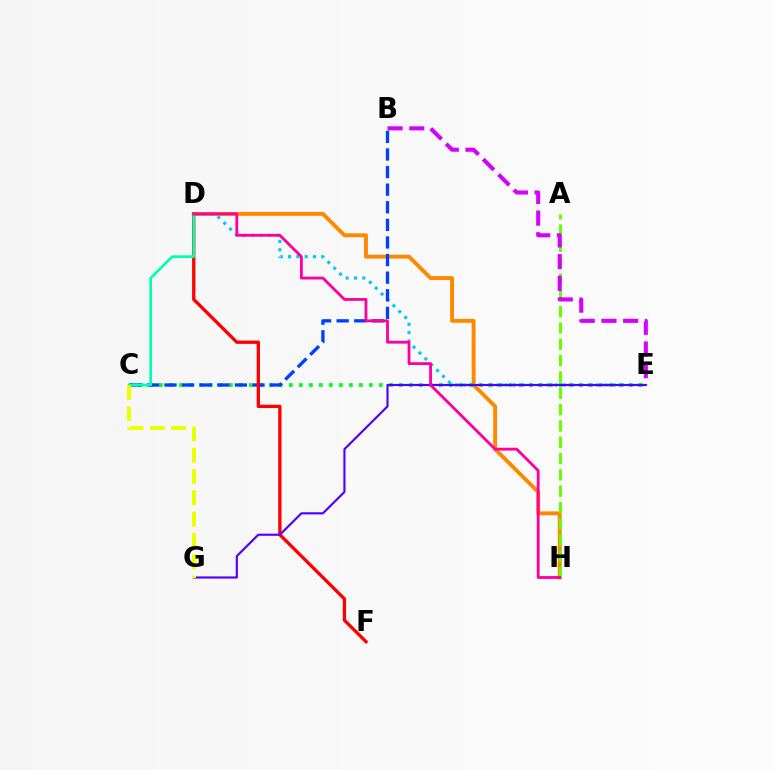{('D', 'H'): [{'color': '#ff8800', 'line_style': 'solid', 'thickness': 2.8}, {'color': '#ff00a0', 'line_style': 'solid', 'thickness': 2.04}], ('D', 'E'): [{'color': '#00c7ff', 'line_style': 'dotted', 'thickness': 2.25}], ('C', 'E'): [{'color': '#00ff27', 'line_style': 'dotted', 'thickness': 2.72}], ('B', 'C'): [{'color': '#003fff', 'line_style': 'dashed', 'thickness': 2.39}], ('A', 'H'): [{'color': '#66ff00', 'line_style': 'dashed', 'thickness': 2.22}], ('B', 'E'): [{'color': '#d600ff', 'line_style': 'dashed', 'thickness': 2.95}], ('D', 'F'): [{'color': '#ff0000', 'line_style': 'solid', 'thickness': 2.38}], ('C', 'D'): [{'color': '#00ffaf', 'line_style': 'solid', 'thickness': 1.93}], ('E', 'G'): [{'color': '#4f00ff', 'line_style': 'solid', 'thickness': 1.55}], ('C', 'G'): [{'color': '#eeff00', 'line_style': 'dashed', 'thickness': 2.89}]}